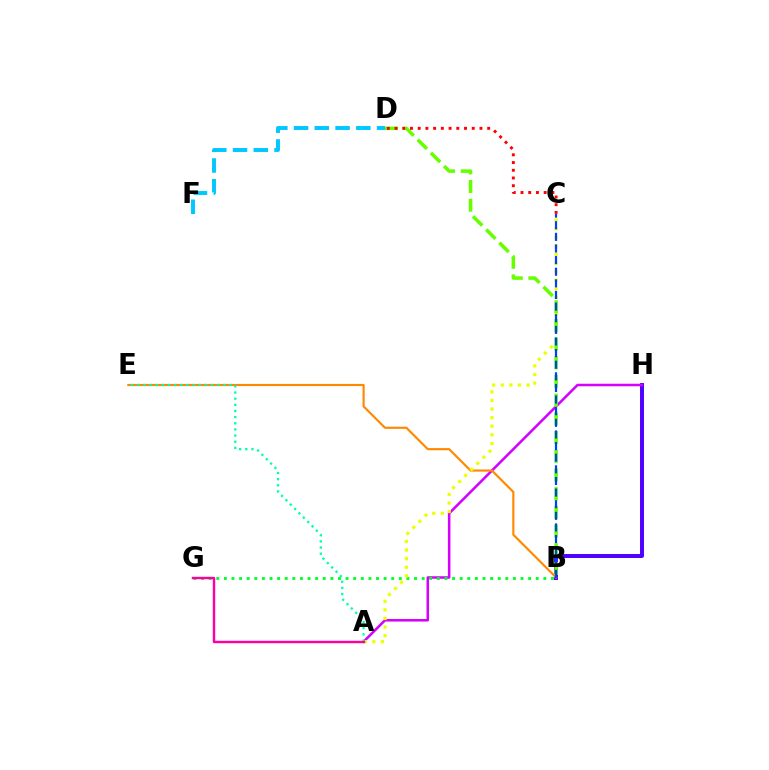{('B', 'H'): [{'color': '#4f00ff', 'line_style': 'solid', 'thickness': 2.84}], ('A', 'H'): [{'color': '#d600ff', 'line_style': 'solid', 'thickness': 1.83}], ('B', 'E'): [{'color': '#ff8800', 'line_style': 'solid', 'thickness': 1.54}], ('D', 'F'): [{'color': '#00c7ff', 'line_style': 'dashed', 'thickness': 2.82}], ('B', 'G'): [{'color': '#00ff27', 'line_style': 'dotted', 'thickness': 2.07}], ('A', 'C'): [{'color': '#eeff00', 'line_style': 'dotted', 'thickness': 2.33}], ('B', 'D'): [{'color': '#66ff00', 'line_style': 'dashed', 'thickness': 2.54}], ('C', 'D'): [{'color': '#ff0000', 'line_style': 'dotted', 'thickness': 2.1}], ('A', 'E'): [{'color': '#00ffaf', 'line_style': 'dotted', 'thickness': 1.67}], ('B', 'C'): [{'color': '#003fff', 'line_style': 'dashed', 'thickness': 1.58}], ('A', 'G'): [{'color': '#ff00a0', 'line_style': 'solid', 'thickness': 1.75}]}